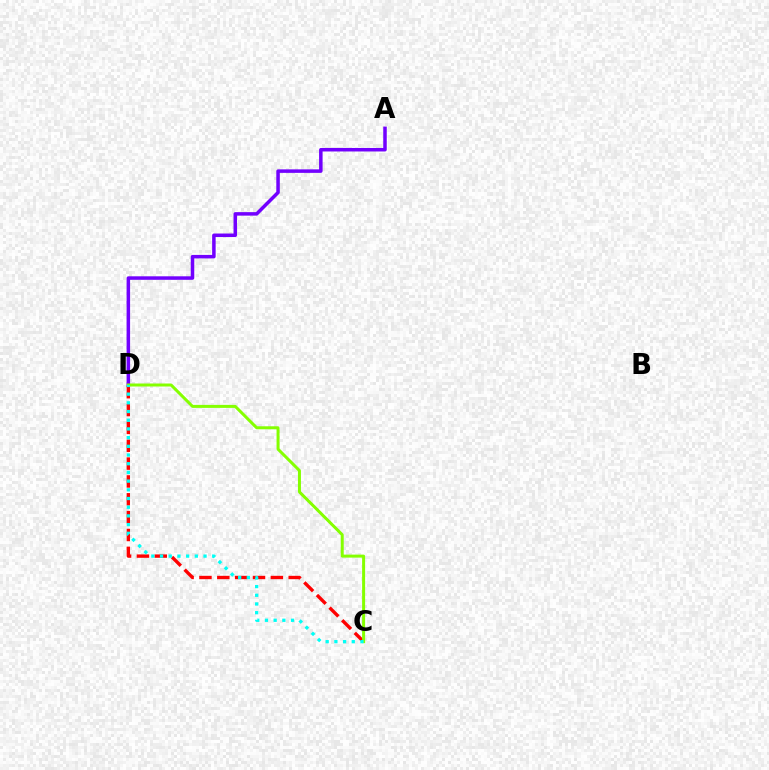{('A', 'D'): [{'color': '#7200ff', 'line_style': 'solid', 'thickness': 2.52}], ('C', 'D'): [{'color': '#ff0000', 'line_style': 'dashed', 'thickness': 2.42}, {'color': '#84ff00', 'line_style': 'solid', 'thickness': 2.16}, {'color': '#00fff6', 'line_style': 'dotted', 'thickness': 2.36}]}